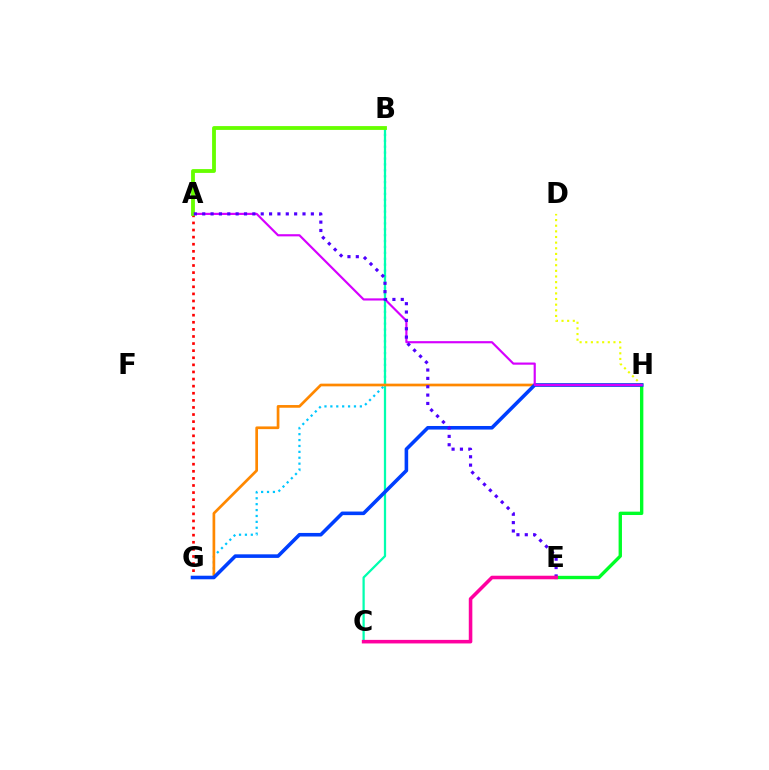{('B', 'G'): [{'color': '#00c7ff', 'line_style': 'dotted', 'thickness': 1.6}], ('D', 'H'): [{'color': '#eeff00', 'line_style': 'dotted', 'thickness': 1.53}], ('B', 'C'): [{'color': '#00ffaf', 'line_style': 'solid', 'thickness': 1.62}], ('E', 'H'): [{'color': '#00ff27', 'line_style': 'solid', 'thickness': 2.42}], ('A', 'G'): [{'color': '#ff0000', 'line_style': 'dotted', 'thickness': 1.93}], ('G', 'H'): [{'color': '#ff8800', 'line_style': 'solid', 'thickness': 1.94}, {'color': '#003fff', 'line_style': 'solid', 'thickness': 2.58}], ('A', 'H'): [{'color': '#d600ff', 'line_style': 'solid', 'thickness': 1.56}], ('A', 'B'): [{'color': '#66ff00', 'line_style': 'solid', 'thickness': 2.75}], ('A', 'E'): [{'color': '#4f00ff', 'line_style': 'dotted', 'thickness': 2.27}], ('C', 'E'): [{'color': '#ff00a0', 'line_style': 'solid', 'thickness': 2.56}]}